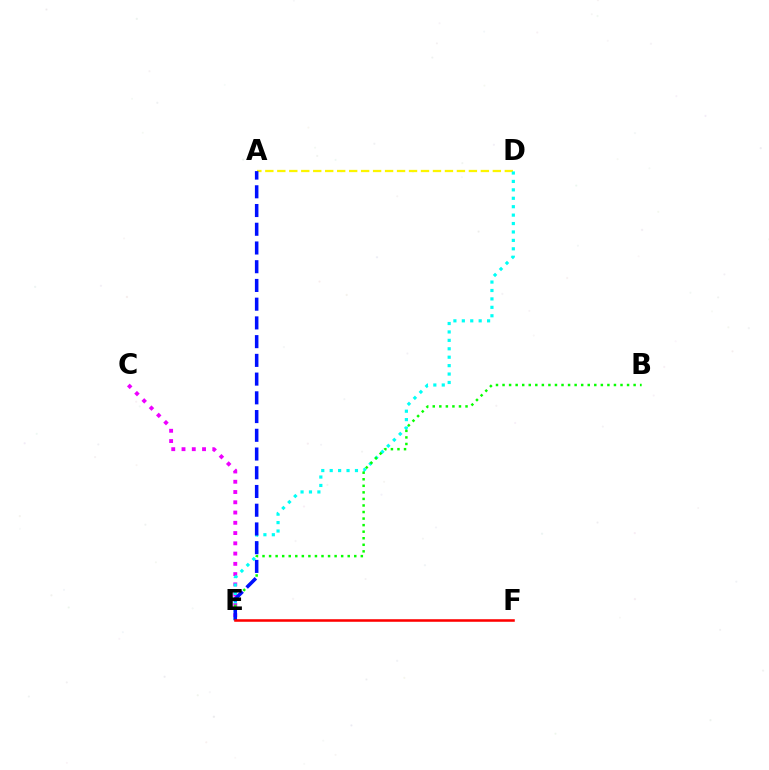{('A', 'D'): [{'color': '#fcf500', 'line_style': 'dashed', 'thickness': 1.63}], ('C', 'E'): [{'color': '#ee00ff', 'line_style': 'dotted', 'thickness': 2.79}], ('D', 'E'): [{'color': '#00fff6', 'line_style': 'dotted', 'thickness': 2.29}], ('B', 'E'): [{'color': '#08ff00', 'line_style': 'dotted', 'thickness': 1.78}], ('A', 'E'): [{'color': '#0010ff', 'line_style': 'dashed', 'thickness': 2.54}], ('E', 'F'): [{'color': '#ff0000', 'line_style': 'solid', 'thickness': 1.84}]}